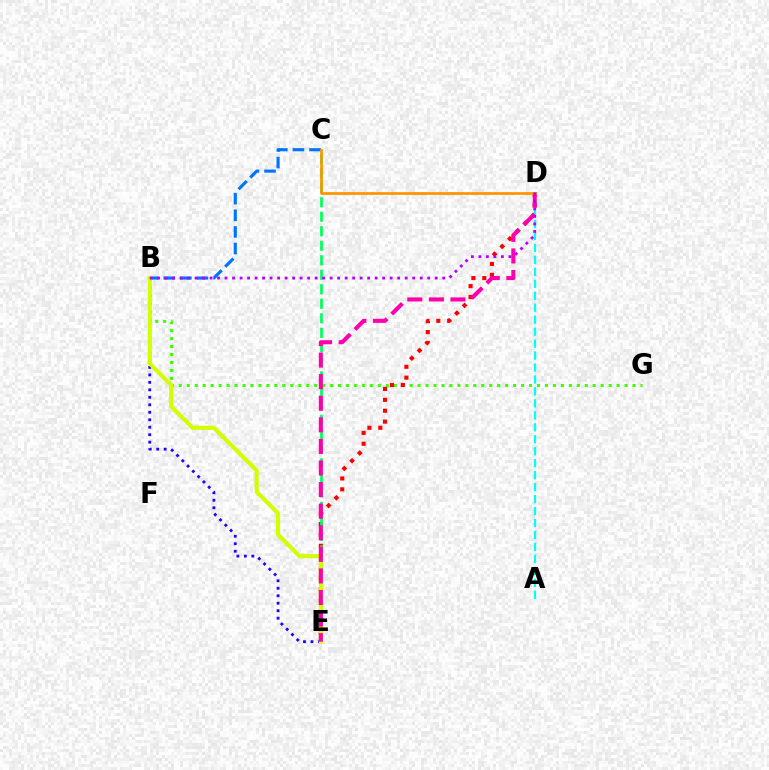{('B', 'G'): [{'color': '#3dff00', 'line_style': 'dotted', 'thickness': 2.16}], ('A', 'D'): [{'color': '#00fff6', 'line_style': 'dashed', 'thickness': 1.63}], ('B', 'C'): [{'color': '#0074ff', 'line_style': 'dashed', 'thickness': 2.26}], ('B', 'E'): [{'color': '#2500ff', 'line_style': 'dotted', 'thickness': 2.03}, {'color': '#d1ff00', 'line_style': 'solid', 'thickness': 2.94}], ('D', 'E'): [{'color': '#ff0000', 'line_style': 'dotted', 'thickness': 2.96}, {'color': '#ff00ac', 'line_style': 'dashed', 'thickness': 2.93}], ('C', 'E'): [{'color': '#00ff5c', 'line_style': 'dashed', 'thickness': 1.97}], ('C', 'D'): [{'color': '#ff9400', 'line_style': 'solid', 'thickness': 1.95}], ('B', 'D'): [{'color': '#b900ff', 'line_style': 'dotted', 'thickness': 2.04}]}